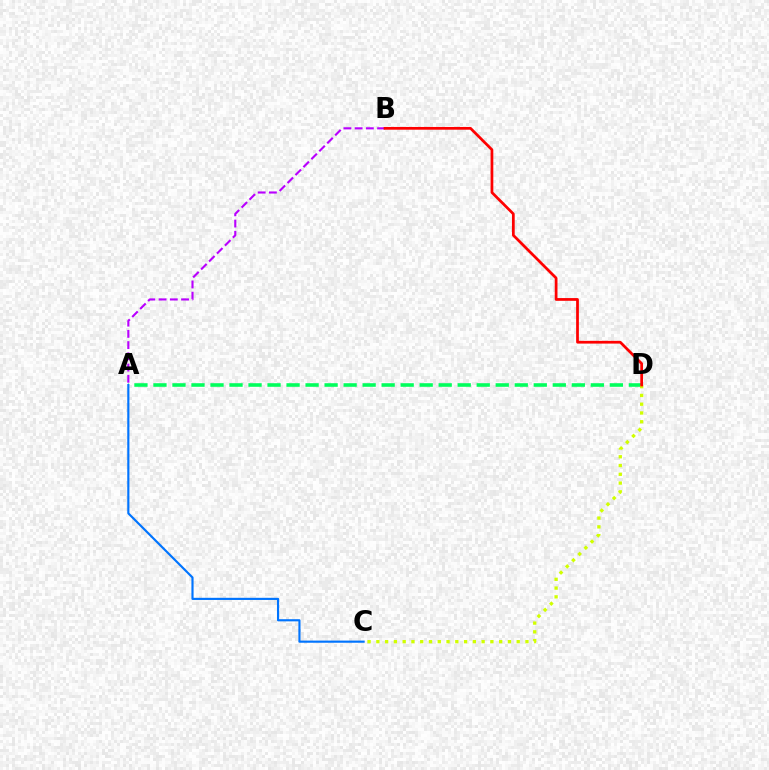{('A', 'D'): [{'color': '#00ff5c', 'line_style': 'dashed', 'thickness': 2.58}], ('C', 'D'): [{'color': '#d1ff00', 'line_style': 'dotted', 'thickness': 2.38}], ('A', 'B'): [{'color': '#b900ff', 'line_style': 'dashed', 'thickness': 1.53}], ('B', 'D'): [{'color': '#ff0000', 'line_style': 'solid', 'thickness': 1.97}], ('A', 'C'): [{'color': '#0074ff', 'line_style': 'solid', 'thickness': 1.55}]}